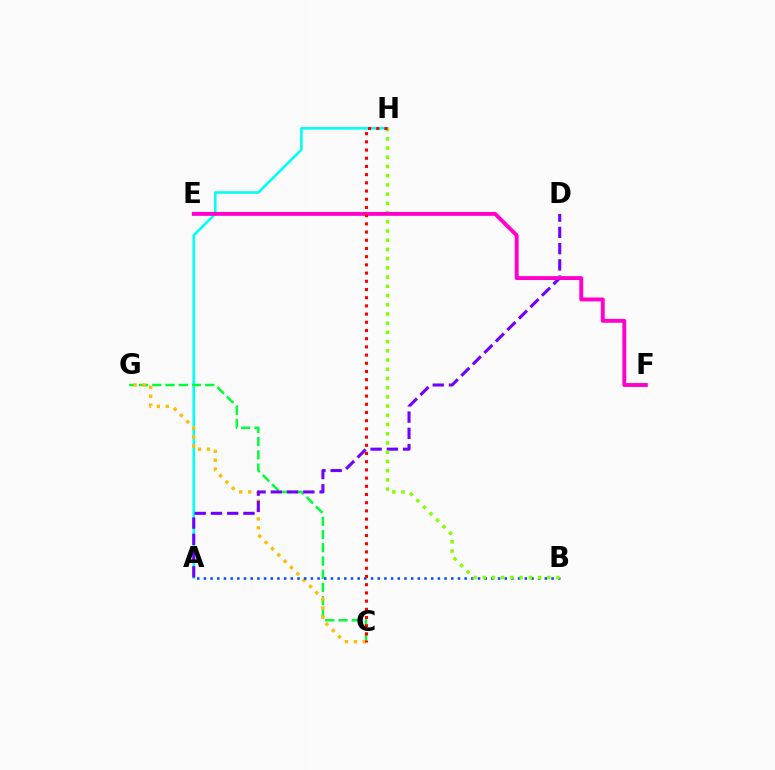{('A', 'H'): [{'color': '#00fff6', 'line_style': 'solid', 'thickness': 1.87}], ('C', 'G'): [{'color': '#00ff39', 'line_style': 'dashed', 'thickness': 1.8}, {'color': '#ffbd00', 'line_style': 'dotted', 'thickness': 2.42}], ('A', 'D'): [{'color': '#7200ff', 'line_style': 'dashed', 'thickness': 2.21}], ('A', 'B'): [{'color': '#004bff', 'line_style': 'dotted', 'thickness': 1.82}], ('B', 'H'): [{'color': '#84ff00', 'line_style': 'dotted', 'thickness': 2.5}], ('E', 'F'): [{'color': '#ff00cf', 'line_style': 'solid', 'thickness': 2.81}], ('C', 'H'): [{'color': '#ff0000', 'line_style': 'dotted', 'thickness': 2.23}]}